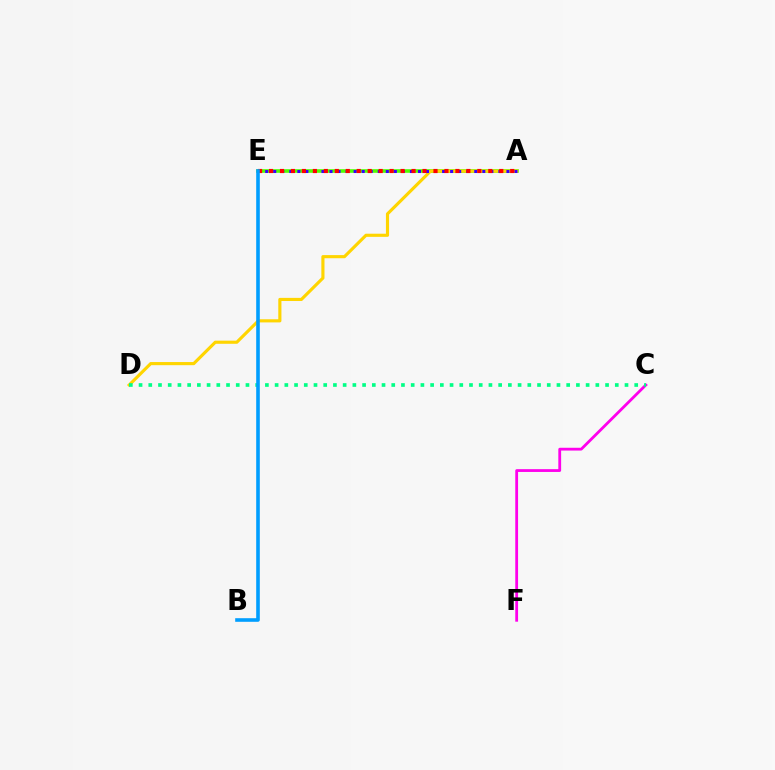{('C', 'F'): [{'color': '#ff00ed', 'line_style': 'solid', 'thickness': 2.01}], ('A', 'E'): [{'color': '#4fff00', 'line_style': 'solid', 'thickness': 2.6}, {'color': '#3700ff', 'line_style': 'dotted', 'thickness': 2.18}, {'color': '#ff0000', 'line_style': 'dotted', 'thickness': 2.98}], ('A', 'D'): [{'color': '#ffd500', 'line_style': 'solid', 'thickness': 2.26}], ('C', 'D'): [{'color': '#00ff86', 'line_style': 'dotted', 'thickness': 2.64}], ('B', 'E'): [{'color': '#009eff', 'line_style': 'solid', 'thickness': 2.59}]}